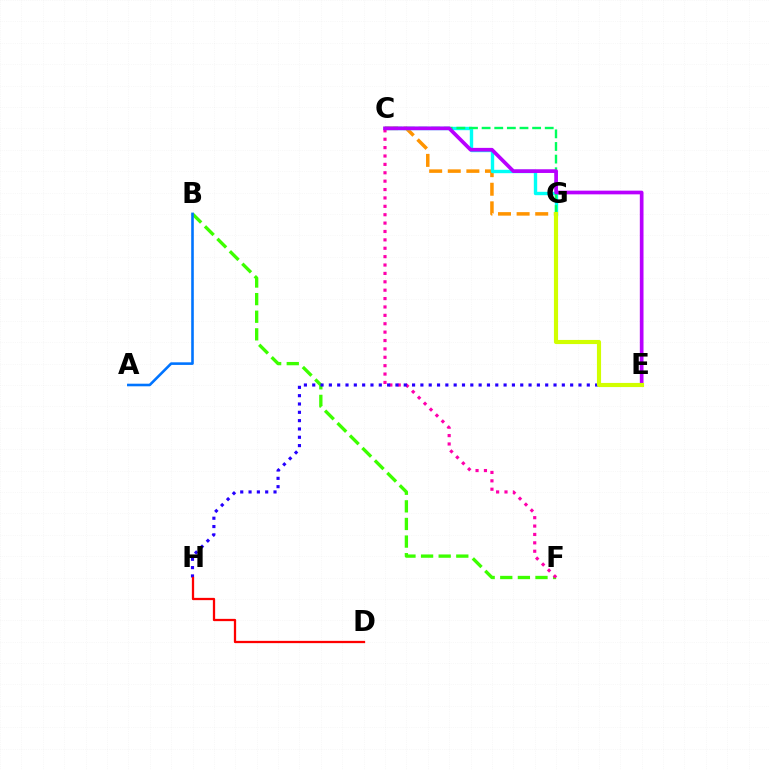{('C', 'G'): [{'color': '#ff9400', 'line_style': 'dashed', 'thickness': 2.53}, {'color': '#00fff6', 'line_style': 'solid', 'thickness': 2.43}, {'color': '#00ff5c', 'line_style': 'dashed', 'thickness': 1.71}], ('B', 'F'): [{'color': '#3dff00', 'line_style': 'dashed', 'thickness': 2.39}], ('C', 'F'): [{'color': '#ff00ac', 'line_style': 'dotted', 'thickness': 2.28}], ('C', 'E'): [{'color': '#b900ff', 'line_style': 'solid', 'thickness': 2.66}], ('E', 'H'): [{'color': '#2500ff', 'line_style': 'dotted', 'thickness': 2.26}], ('D', 'H'): [{'color': '#ff0000', 'line_style': 'solid', 'thickness': 1.64}], ('E', 'G'): [{'color': '#d1ff00', 'line_style': 'solid', 'thickness': 2.98}], ('A', 'B'): [{'color': '#0074ff', 'line_style': 'solid', 'thickness': 1.87}]}